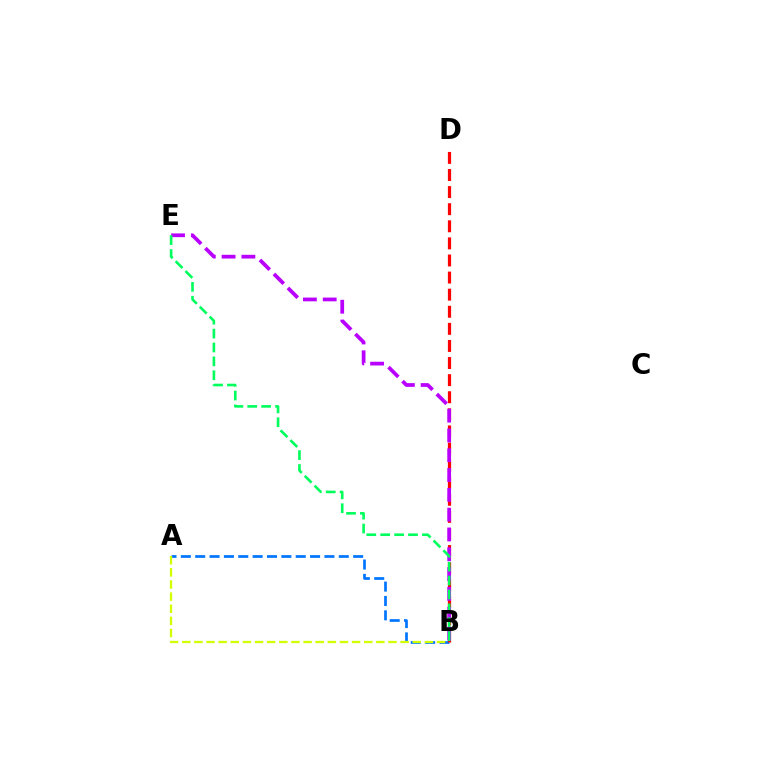{('A', 'B'): [{'color': '#0074ff', 'line_style': 'dashed', 'thickness': 1.95}, {'color': '#d1ff00', 'line_style': 'dashed', 'thickness': 1.65}], ('B', 'D'): [{'color': '#ff0000', 'line_style': 'dashed', 'thickness': 2.32}], ('B', 'E'): [{'color': '#b900ff', 'line_style': 'dashed', 'thickness': 2.69}, {'color': '#00ff5c', 'line_style': 'dashed', 'thickness': 1.89}]}